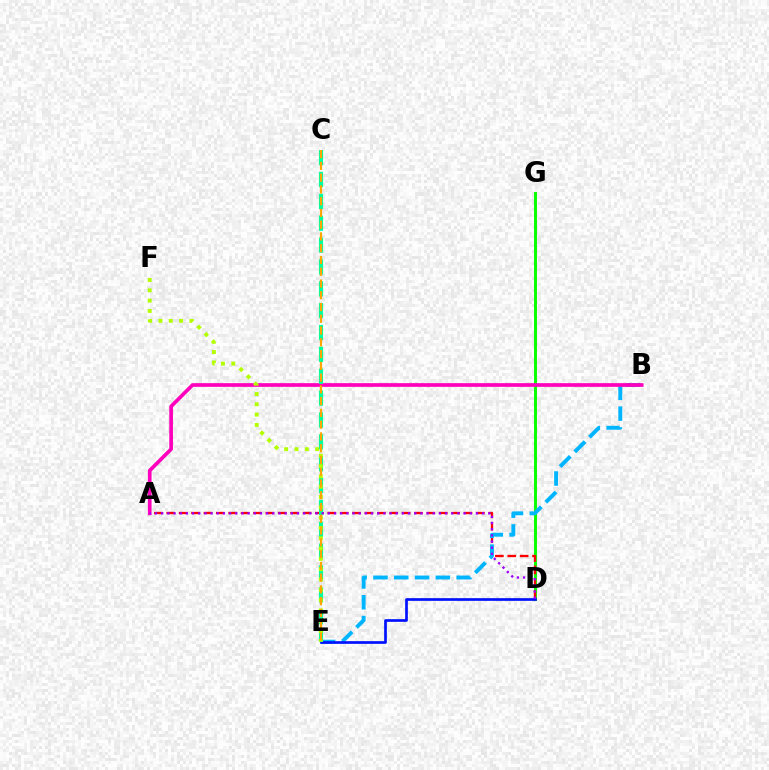{('D', 'G'): [{'color': '#08ff00', 'line_style': 'solid', 'thickness': 2.11}], ('A', 'D'): [{'color': '#ff0000', 'line_style': 'dashed', 'thickness': 1.68}, {'color': '#9b00ff', 'line_style': 'dotted', 'thickness': 1.68}], ('B', 'E'): [{'color': '#00b5ff', 'line_style': 'dashed', 'thickness': 2.83}], ('D', 'E'): [{'color': '#0010ff', 'line_style': 'solid', 'thickness': 1.94}], ('A', 'B'): [{'color': '#ff00bd', 'line_style': 'solid', 'thickness': 2.66}], ('C', 'E'): [{'color': '#00ff9d', 'line_style': 'dashed', 'thickness': 2.97}, {'color': '#ffa500', 'line_style': 'dashed', 'thickness': 1.6}], ('E', 'F'): [{'color': '#b3ff00', 'line_style': 'dotted', 'thickness': 2.8}]}